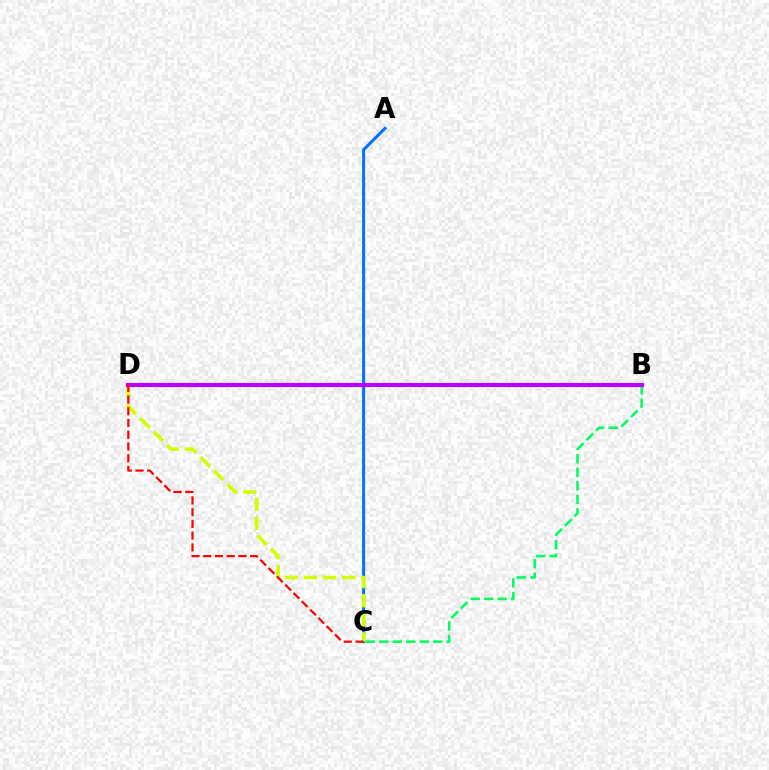{('A', 'C'): [{'color': '#0074ff', 'line_style': 'solid', 'thickness': 2.17}], ('B', 'C'): [{'color': '#00ff5c', 'line_style': 'dashed', 'thickness': 1.84}], ('C', 'D'): [{'color': '#d1ff00', 'line_style': 'dashed', 'thickness': 2.59}, {'color': '#ff0000', 'line_style': 'dashed', 'thickness': 1.59}], ('B', 'D'): [{'color': '#b900ff', 'line_style': 'solid', 'thickness': 2.98}]}